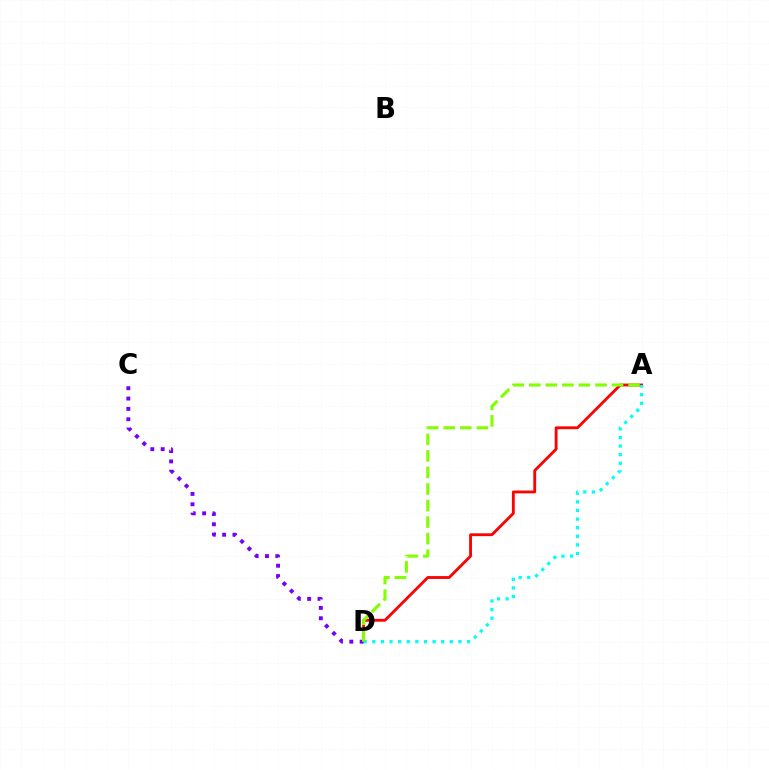{('A', 'D'): [{'color': '#ff0000', 'line_style': 'solid', 'thickness': 2.04}, {'color': '#00fff6', 'line_style': 'dotted', 'thickness': 2.34}, {'color': '#84ff00', 'line_style': 'dashed', 'thickness': 2.25}], ('C', 'D'): [{'color': '#7200ff', 'line_style': 'dotted', 'thickness': 2.81}]}